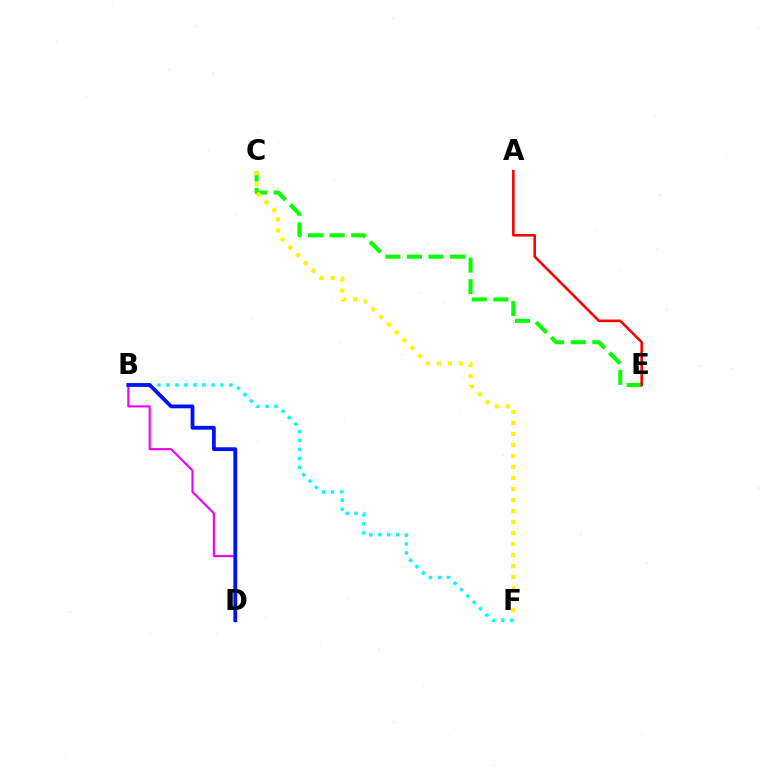{('B', 'D'): [{'color': '#ee00ff', 'line_style': 'solid', 'thickness': 1.53}, {'color': '#0010ff', 'line_style': 'solid', 'thickness': 2.73}], ('C', 'E'): [{'color': '#08ff00', 'line_style': 'dashed', 'thickness': 2.93}], ('C', 'F'): [{'color': '#fcf500', 'line_style': 'dotted', 'thickness': 2.99}], ('B', 'F'): [{'color': '#00fff6', 'line_style': 'dotted', 'thickness': 2.44}], ('A', 'E'): [{'color': '#ff0000', 'line_style': 'solid', 'thickness': 1.87}]}